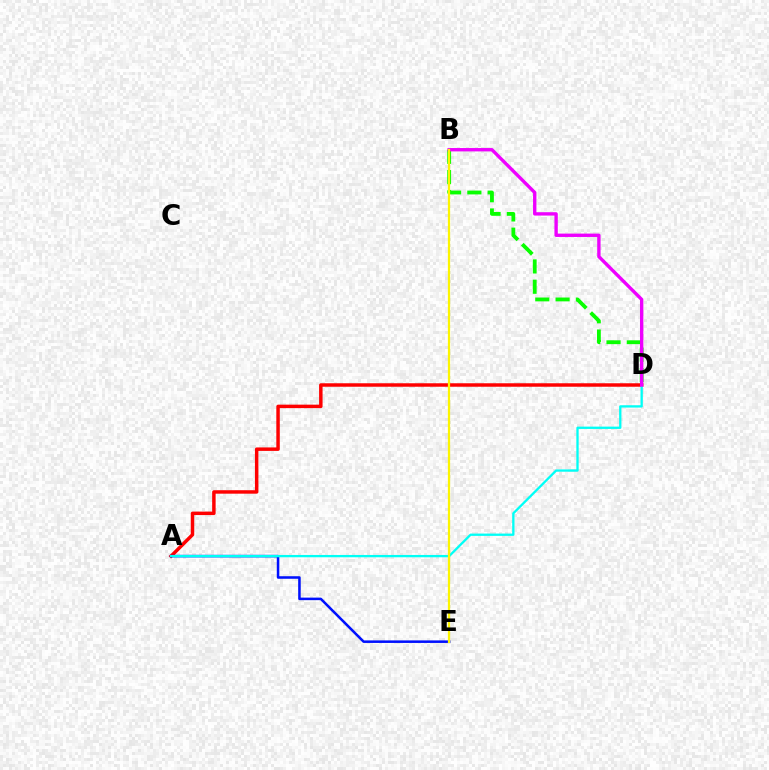{('A', 'D'): [{'color': '#ff0000', 'line_style': 'solid', 'thickness': 2.5}, {'color': '#00fff6', 'line_style': 'solid', 'thickness': 1.66}], ('B', 'D'): [{'color': '#08ff00', 'line_style': 'dashed', 'thickness': 2.76}, {'color': '#ee00ff', 'line_style': 'solid', 'thickness': 2.42}], ('A', 'E'): [{'color': '#0010ff', 'line_style': 'solid', 'thickness': 1.83}], ('B', 'E'): [{'color': '#fcf500', 'line_style': 'solid', 'thickness': 1.61}]}